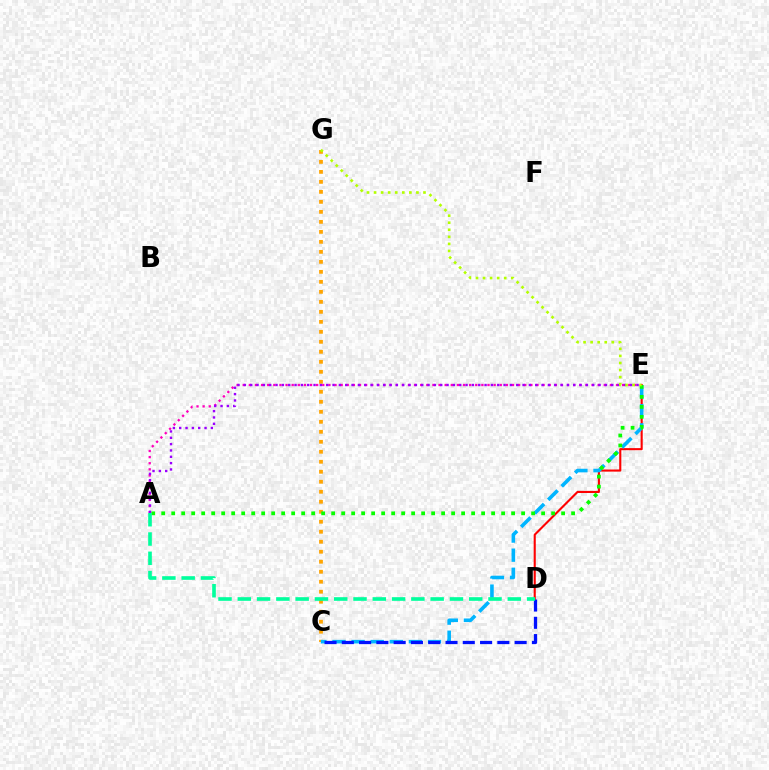{('A', 'E'): [{'color': '#ff00bd', 'line_style': 'dotted', 'thickness': 1.66}, {'color': '#08ff00', 'line_style': 'dotted', 'thickness': 2.72}, {'color': '#9b00ff', 'line_style': 'dotted', 'thickness': 1.72}], ('D', 'E'): [{'color': '#ff0000', 'line_style': 'solid', 'thickness': 1.51}], ('C', 'G'): [{'color': '#ffa500', 'line_style': 'dotted', 'thickness': 2.72}], ('C', 'E'): [{'color': '#00b5ff', 'line_style': 'dashed', 'thickness': 2.59}], ('C', 'D'): [{'color': '#0010ff', 'line_style': 'dashed', 'thickness': 2.35}], ('A', 'D'): [{'color': '#00ff9d', 'line_style': 'dashed', 'thickness': 2.62}], ('E', 'G'): [{'color': '#b3ff00', 'line_style': 'dotted', 'thickness': 1.92}]}